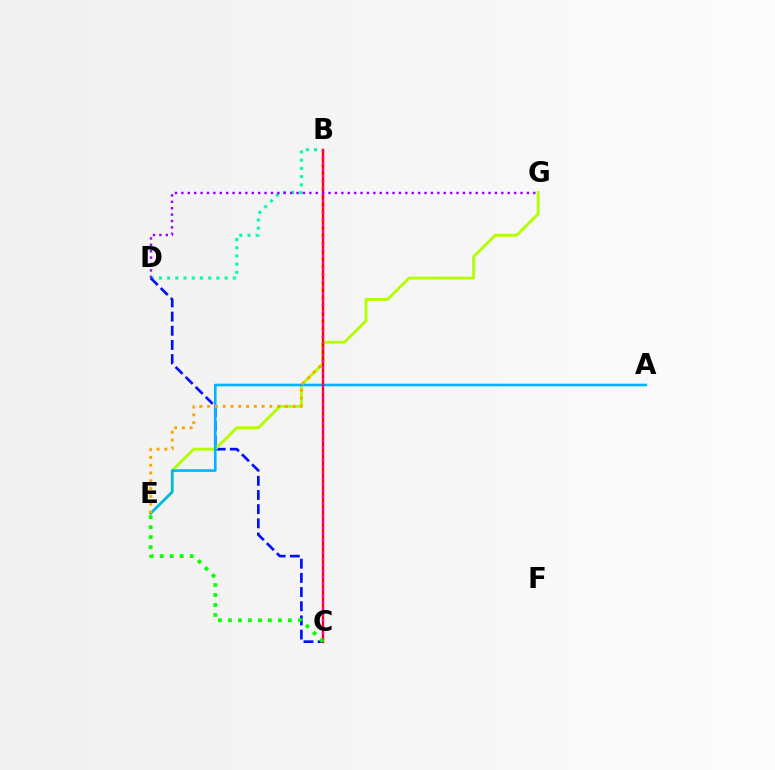{('B', 'D'): [{'color': '#00ff9d', 'line_style': 'dotted', 'thickness': 2.23}], ('C', 'D'): [{'color': '#0010ff', 'line_style': 'dashed', 'thickness': 1.93}], ('E', 'G'): [{'color': '#b3ff00', 'line_style': 'solid', 'thickness': 2.08}], ('A', 'E'): [{'color': '#00b5ff', 'line_style': 'solid', 'thickness': 1.89}], ('B', 'E'): [{'color': '#ffa500', 'line_style': 'dotted', 'thickness': 2.11}], ('B', 'C'): [{'color': '#ff0000', 'line_style': 'solid', 'thickness': 1.67}, {'color': '#ff00bd', 'line_style': 'dotted', 'thickness': 1.68}], ('D', 'G'): [{'color': '#9b00ff', 'line_style': 'dotted', 'thickness': 1.74}], ('C', 'E'): [{'color': '#08ff00', 'line_style': 'dotted', 'thickness': 2.71}]}